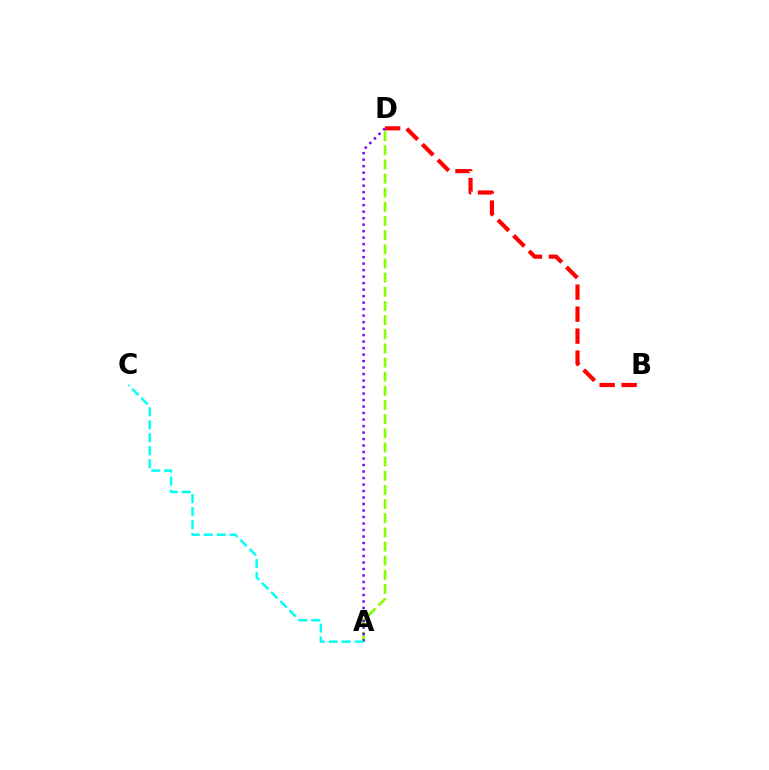{('B', 'D'): [{'color': '#ff0000', 'line_style': 'dashed', 'thickness': 2.99}], ('A', 'D'): [{'color': '#84ff00', 'line_style': 'dashed', 'thickness': 1.92}, {'color': '#7200ff', 'line_style': 'dotted', 'thickness': 1.77}], ('A', 'C'): [{'color': '#00fff6', 'line_style': 'dashed', 'thickness': 1.76}]}